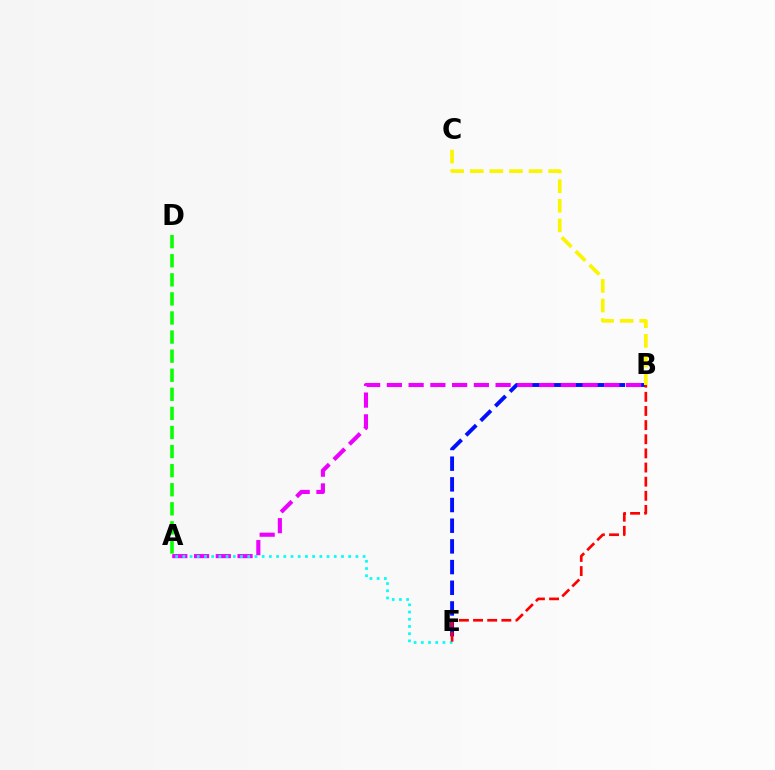{('B', 'E'): [{'color': '#0010ff', 'line_style': 'dashed', 'thickness': 2.81}, {'color': '#ff0000', 'line_style': 'dashed', 'thickness': 1.92}], ('A', 'D'): [{'color': '#08ff00', 'line_style': 'dashed', 'thickness': 2.59}], ('A', 'B'): [{'color': '#ee00ff', 'line_style': 'dashed', 'thickness': 2.95}], ('A', 'E'): [{'color': '#00fff6', 'line_style': 'dotted', 'thickness': 1.96}], ('B', 'C'): [{'color': '#fcf500', 'line_style': 'dashed', 'thickness': 2.66}]}